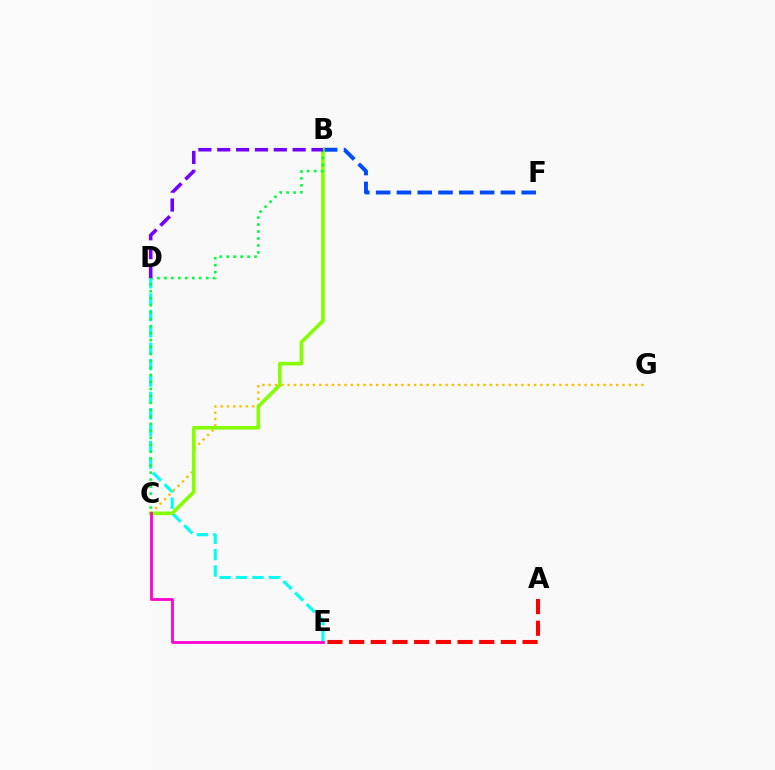{('D', 'E'): [{'color': '#00fff6', 'line_style': 'dashed', 'thickness': 2.23}], ('B', 'F'): [{'color': '#004bff', 'line_style': 'dashed', 'thickness': 2.82}], ('C', 'G'): [{'color': '#ffbd00', 'line_style': 'dotted', 'thickness': 1.72}], ('B', 'C'): [{'color': '#84ff00', 'line_style': 'solid', 'thickness': 2.6}, {'color': '#00ff39', 'line_style': 'dotted', 'thickness': 1.89}], ('C', 'E'): [{'color': '#ff00cf', 'line_style': 'solid', 'thickness': 2.0}], ('A', 'E'): [{'color': '#ff0000', 'line_style': 'dashed', 'thickness': 2.95}], ('B', 'D'): [{'color': '#7200ff', 'line_style': 'dashed', 'thickness': 2.56}]}